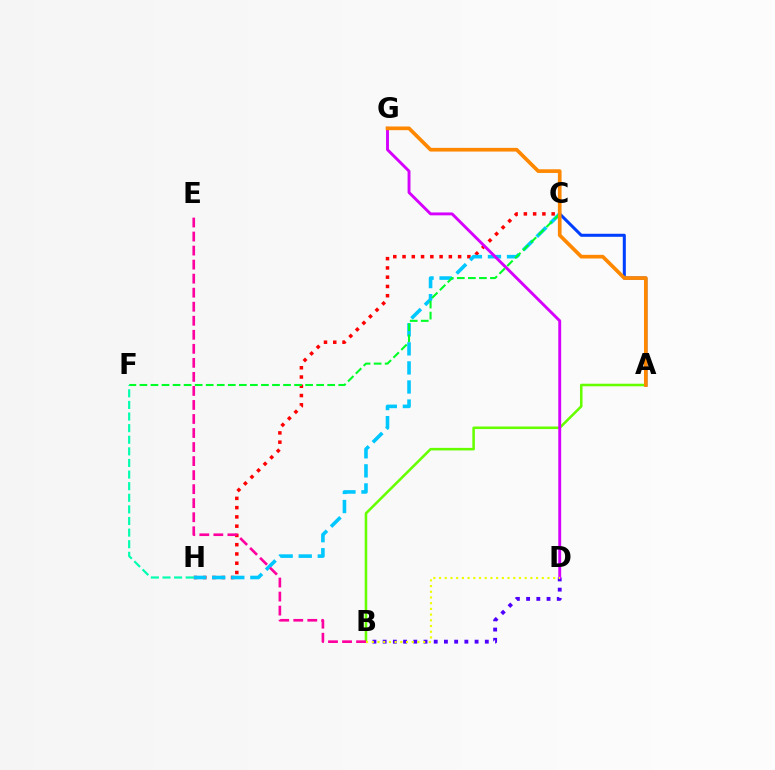{('C', 'H'): [{'color': '#ff0000', 'line_style': 'dotted', 'thickness': 2.52}, {'color': '#00c7ff', 'line_style': 'dashed', 'thickness': 2.59}], ('B', 'D'): [{'color': '#4f00ff', 'line_style': 'dotted', 'thickness': 2.78}, {'color': '#eeff00', 'line_style': 'dotted', 'thickness': 1.55}], ('A', 'C'): [{'color': '#003fff', 'line_style': 'solid', 'thickness': 2.19}], ('A', 'B'): [{'color': '#66ff00', 'line_style': 'solid', 'thickness': 1.83}], ('D', 'G'): [{'color': '#d600ff', 'line_style': 'solid', 'thickness': 2.09}], ('C', 'F'): [{'color': '#00ff27', 'line_style': 'dashed', 'thickness': 1.5}], ('B', 'E'): [{'color': '#ff00a0', 'line_style': 'dashed', 'thickness': 1.91}], ('F', 'H'): [{'color': '#00ffaf', 'line_style': 'dashed', 'thickness': 1.58}], ('A', 'G'): [{'color': '#ff8800', 'line_style': 'solid', 'thickness': 2.65}]}